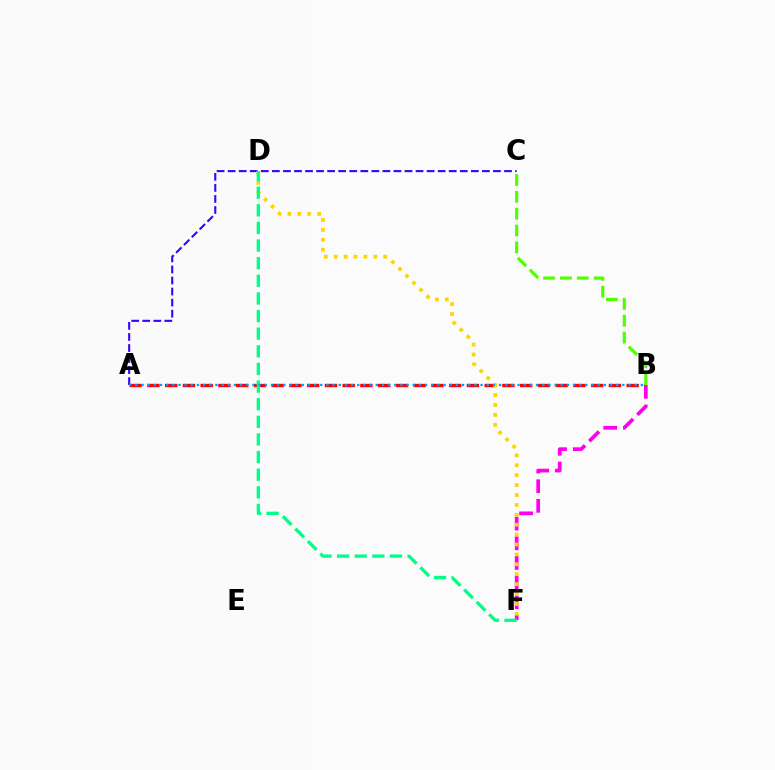{('A', 'B'): [{'color': '#ff0000', 'line_style': 'dashed', 'thickness': 2.41}, {'color': '#009eff', 'line_style': 'dotted', 'thickness': 1.68}], ('B', 'F'): [{'color': '#ff00ed', 'line_style': 'dashed', 'thickness': 2.67}], ('A', 'C'): [{'color': '#3700ff', 'line_style': 'dashed', 'thickness': 1.5}], ('B', 'C'): [{'color': '#4fff00', 'line_style': 'dashed', 'thickness': 2.29}], ('D', 'F'): [{'color': '#ffd500', 'line_style': 'dotted', 'thickness': 2.69}, {'color': '#00ff86', 'line_style': 'dashed', 'thickness': 2.39}]}